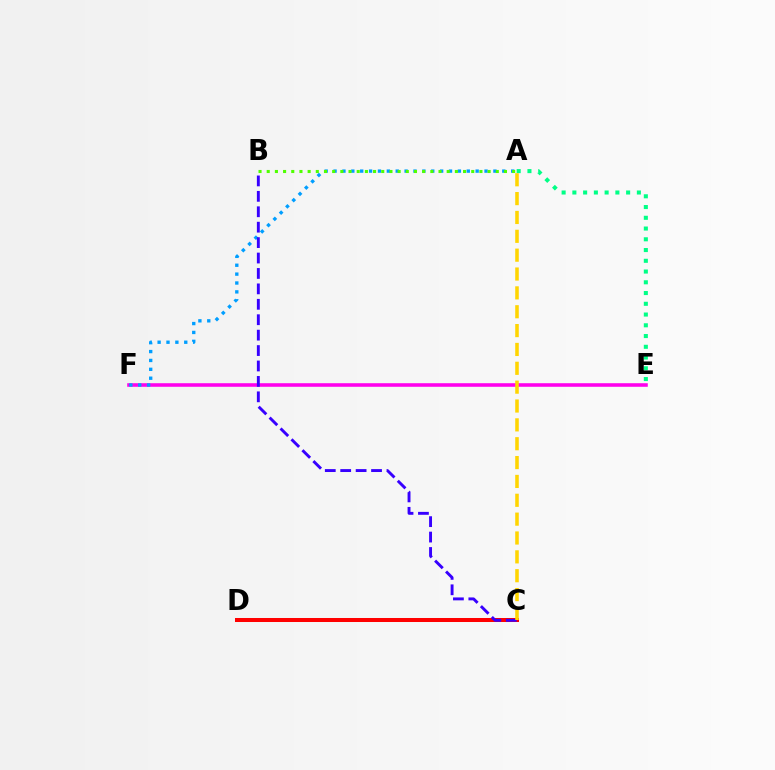{('C', 'D'): [{'color': '#ff0000', 'line_style': 'solid', 'thickness': 2.89}], ('E', 'F'): [{'color': '#ff00ed', 'line_style': 'solid', 'thickness': 2.57}], ('A', 'F'): [{'color': '#009eff', 'line_style': 'dotted', 'thickness': 2.41}], ('A', 'B'): [{'color': '#4fff00', 'line_style': 'dotted', 'thickness': 2.22}], ('A', 'E'): [{'color': '#00ff86', 'line_style': 'dotted', 'thickness': 2.92}], ('B', 'C'): [{'color': '#3700ff', 'line_style': 'dashed', 'thickness': 2.1}], ('A', 'C'): [{'color': '#ffd500', 'line_style': 'dashed', 'thickness': 2.56}]}